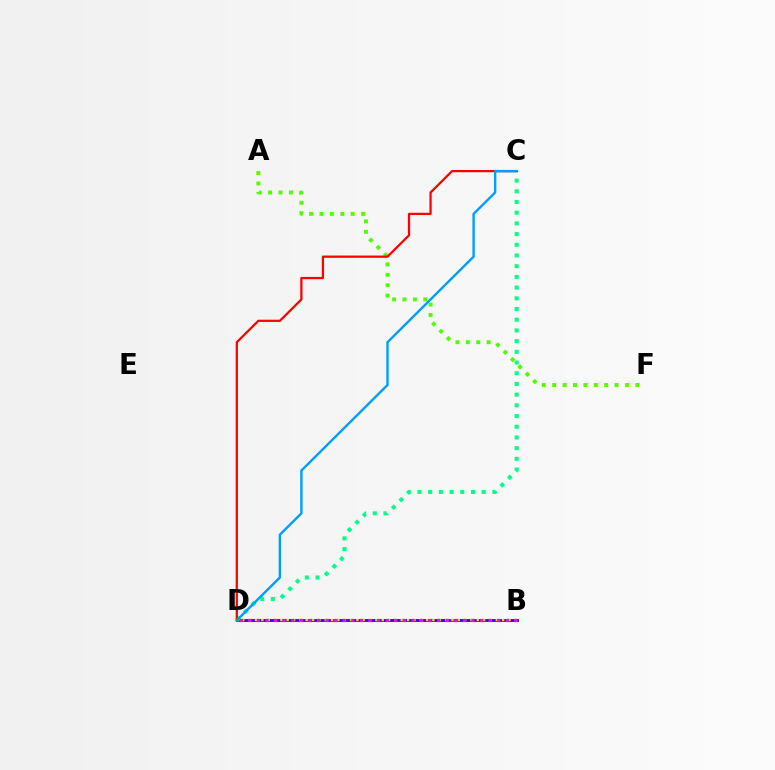{('A', 'F'): [{'color': '#4fff00', 'line_style': 'dotted', 'thickness': 2.82}], ('B', 'D'): [{'color': '#3700ff', 'line_style': 'solid', 'thickness': 2.07}, {'color': '#ffd500', 'line_style': 'dotted', 'thickness': 1.72}, {'color': '#ff00ed', 'line_style': 'dotted', 'thickness': 2.33}], ('C', 'D'): [{'color': '#00ff86', 'line_style': 'dotted', 'thickness': 2.91}, {'color': '#ff0000', 'line_style': 'solid', 'thickness': 1.62}, {'color': '#009eff', 'line_style': 'solid', 'thickness': 1.73}]}